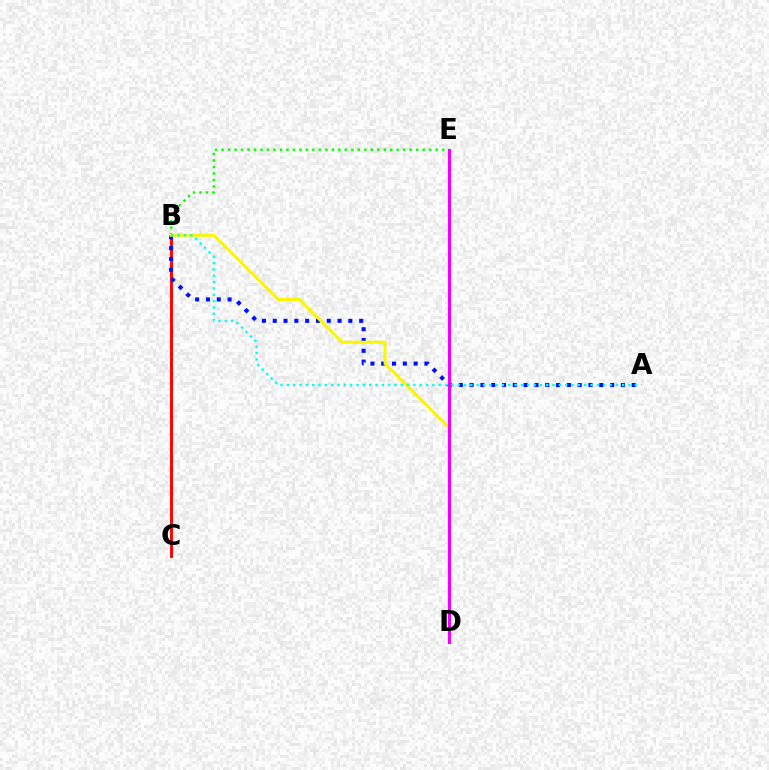{('B', 'E'): [{'color': '#08ff00', 'line_style': 'dotted', 'thickness': 1.76}], ('B', 'C'): [{'color': '#ff0000', 'line_style': 'solid', 'thickness': 2.1}], ('A', 'B'): [{'color': '#0010ff', 'line_style': 'dotted', 'thickness': 2.94}, {'color': '#00fff6', 'line_style': 'dotted', 'thickness': 1.72}], ('B', 'D'): [{'color': '#fcf500', 'line_style': 'solid', 'thickness': 2.16}], ('D', 'E'): [{'color': '#ee00ff', 'line_style': 'solid', 'thickness': 2.21}]}